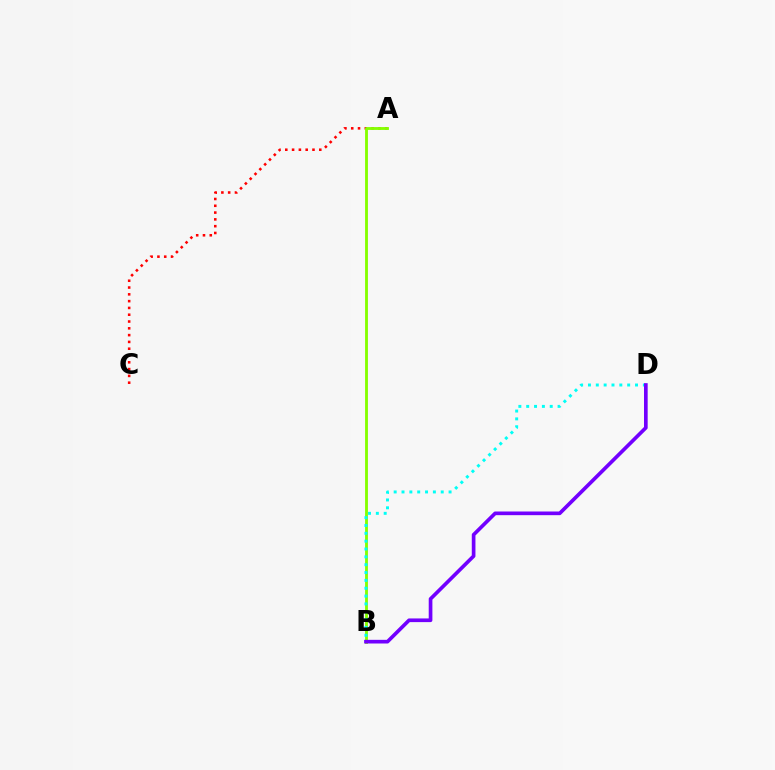{('A', 'C'): [{'color': '#ff0000', 'line_style': 'dotted', 'thickness': 1.85}], ('A', 'B'): [{'color': '#84ff00', 'line_style': 'solid', 'thickness': 2.06}], ('B', 'D'): [{'color': '#00fff6', 'line_style': 'dotted', 'thickness': 2.13}, {'color': '#7200ff', 'line_style': 'solid', 'thickness': 2.64}]}